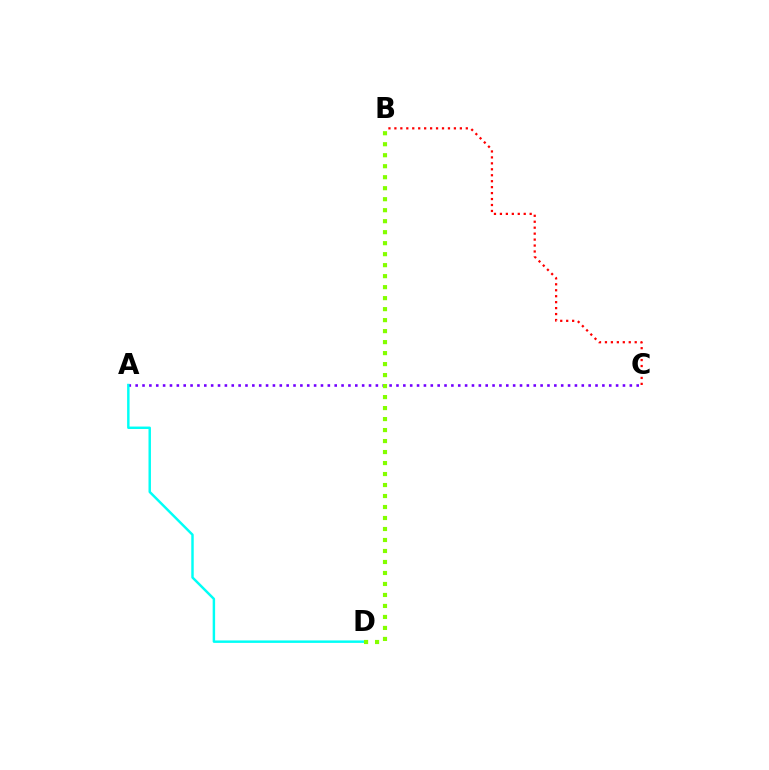{('A', 'C'): [{'color': '#7200ff', 'line_style': 'dotted', 'thickness': 1.86}], ('A', 'D'): [{'color': '#00fff6', 'line_style': 'solid', 'thickness': 1.77}], ('B', 'D'): [{'color': '#84ff00', 'line_style': 'dotted', 'thickness': 2.99}], ('B', 'C'): [{'color': '#ff0000', 'line_style': 'dotted', 'thickness': 1.62}]}